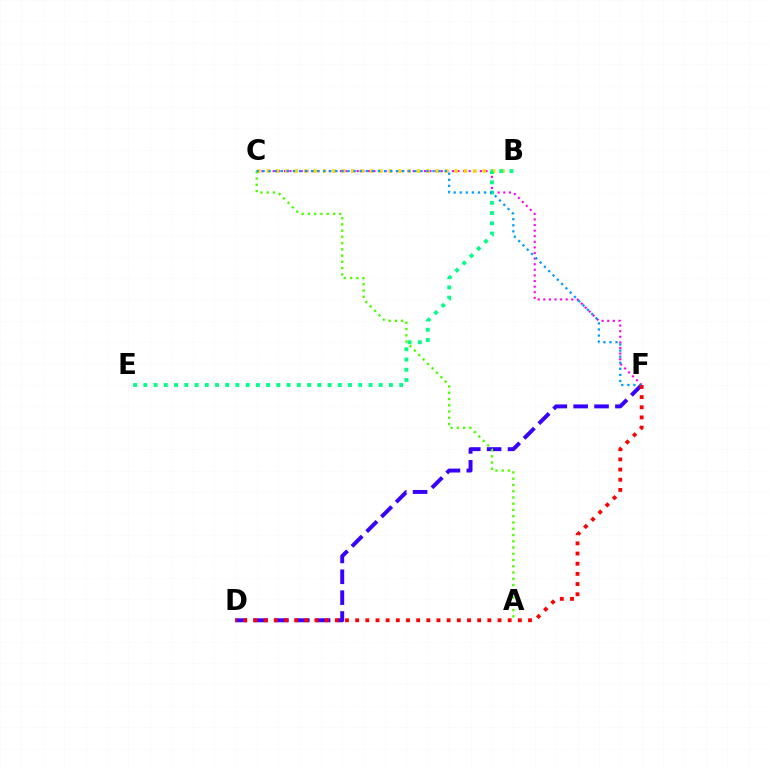{('C', 'F'): [{'color': '#ff00ed', 'line_style': 'dotted', 'thickness': 1.52}, {'color': '#009eff', 'line_style': 'dotted', 'thickness': 1.65}], ('B', 'C'): [{'color': '#ffd500', 'line_style': 'dotted', 'thickness': 2.55}], ('B', 'E'): [{'color': '#00ff86', 'line_style': 'dotted', 'thickness': 2.78}], ('D', 'F'): [{'color': '#3700ff', 'line_style': 'dashed', 'thickness': 2.83}, {'color': '#ff0000', 'line_style': 'dotted', 'thickness': 2.76}], ('A', 'C'): [{'color': '#4fff00', 'line_style': 'dotted', 'thickness': 1.7}]}